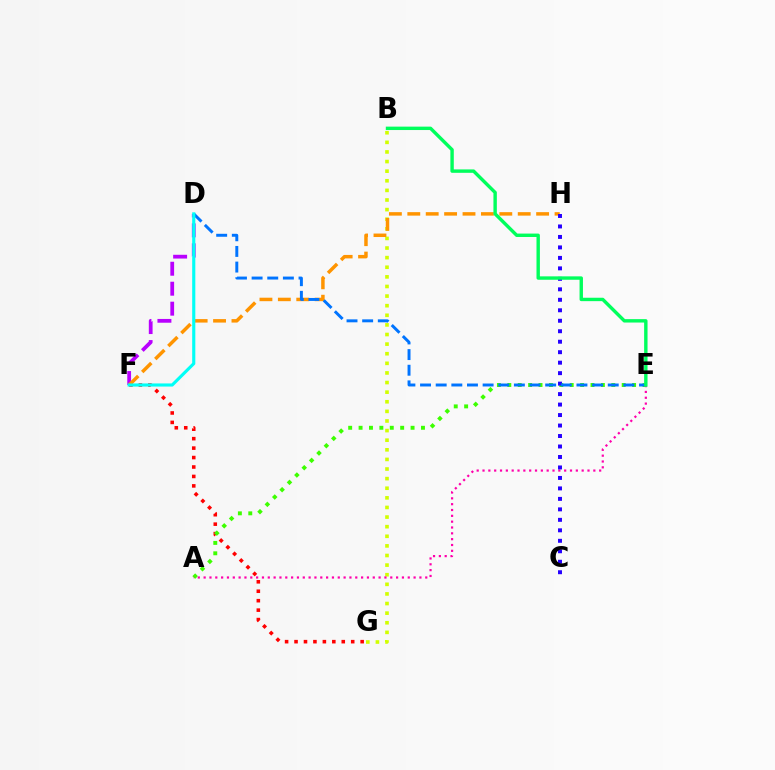{('F', 'G'): [{'color': '#ff0000', 'line_style': 'dotted', 'thickness': 2.57}], ('A', 'E'): [{'color': '#3dff00', 'line_style': 'dotted', 'thickness': 2.83}, {'color': '#ff00ac', 'line_style': 'dotted', 'thickness': 1.58}], ('B', 'G'): [{'color': '#d1ff00', 'line_style': 'dotted', 'thickness': 2.61}], ('D', 'F'): [{'color': '#b900ff', 'line_style': 'dashed', 'thickness': 2.71}, {'color': '#00fff6', 'line_style': 'solid', 'thickness': 2.26}], ('F', 'H'): [{'color': '#ff9400', 'line_style': 'dashed', 'thickness': 2.5}], ('C', 'H'): [{'color': '#2500ff', 'line_style': 'dotted', 'thickness': 2.85}], ('D', 'E'): [{'color': '#0074ff', 'line_style': 'dashed', 'thickness': 2.12}], ('B', 'E'): [{'color': '#00ff5c', 'line_style': 'solid', 'thickness': 2.45}]}